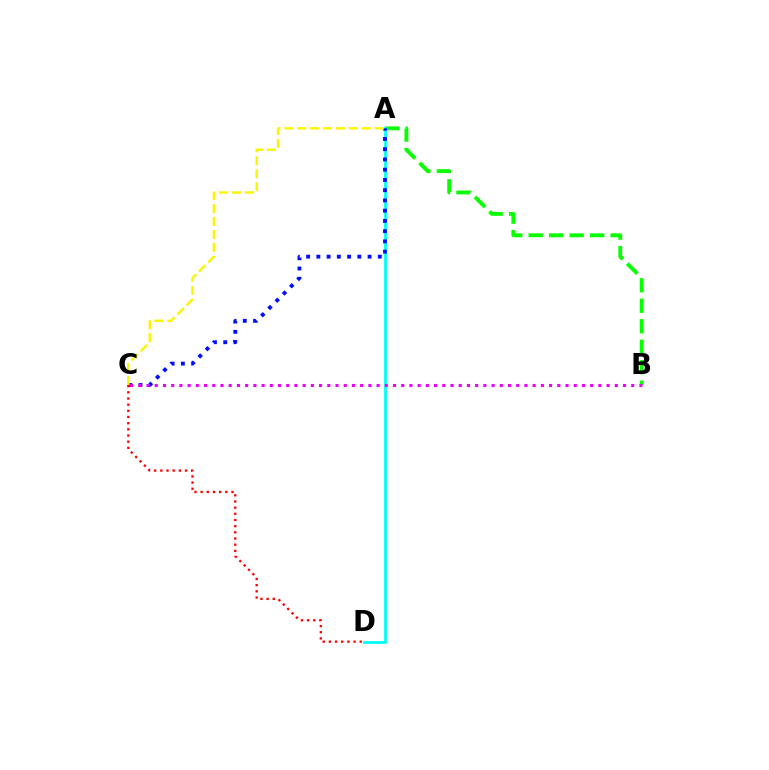{('A', 'B'): [{'color': '#08ff00', 'line_style': 'dashed', 'thickness': 2.78}], ('A', 'D'): [{'color': '#00fff6', 'line_style': 'solid', 'thickness': 2.0}], ('A', 'C'): [{'color': '#0010ff', 'line_style': 'dotted', 'thickness': 2.78}, {'color': '#fcf500', 'line_style': 'dashed', 'thickness': 1.76}], ('B', 'C'): [{'color': '#ee00ff', 'line_style': 'dotted', 'thickness': 2.23}], ('C', 'D'): [{'color': '#ff0000', 'line_style': 'dotted', 'thickness': 1.68}]}